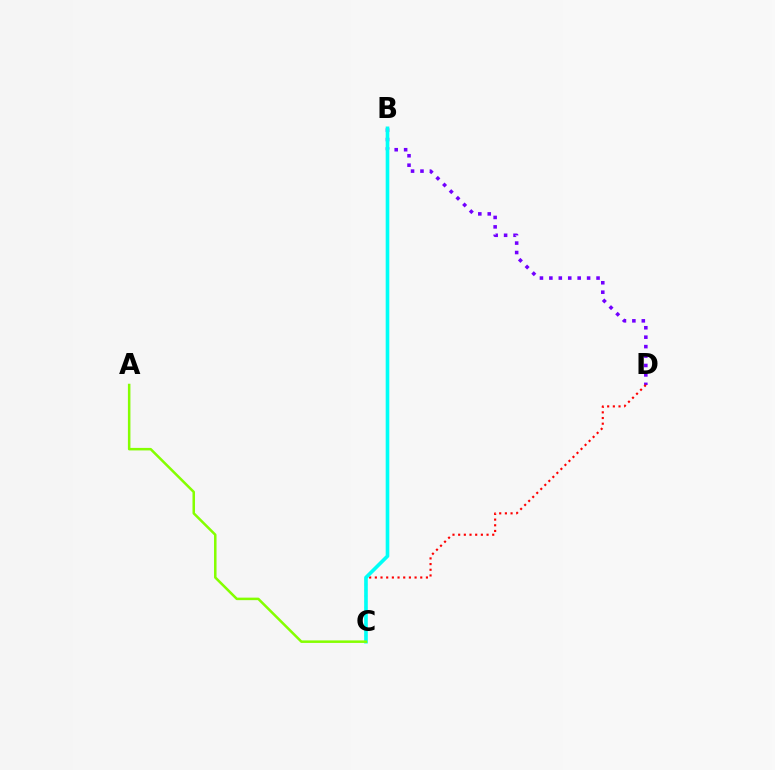{('B', 'D'): [{'color': '#7200ff', 'line_style': 'dotted', 'thickness': 2.56}], ('C', 'D'): [{'color': '#ff0000', 'line_style': 'dotted', 'thickness': 1.54}], ('B', 'C'): [{'color': '#00fff6', 'line_style': 'solid', 'thickness': 2.61}], ('A', 'C'): [{'color': '#84ff00', 'line_style': 'solid', 'thickness': 1.81}]}